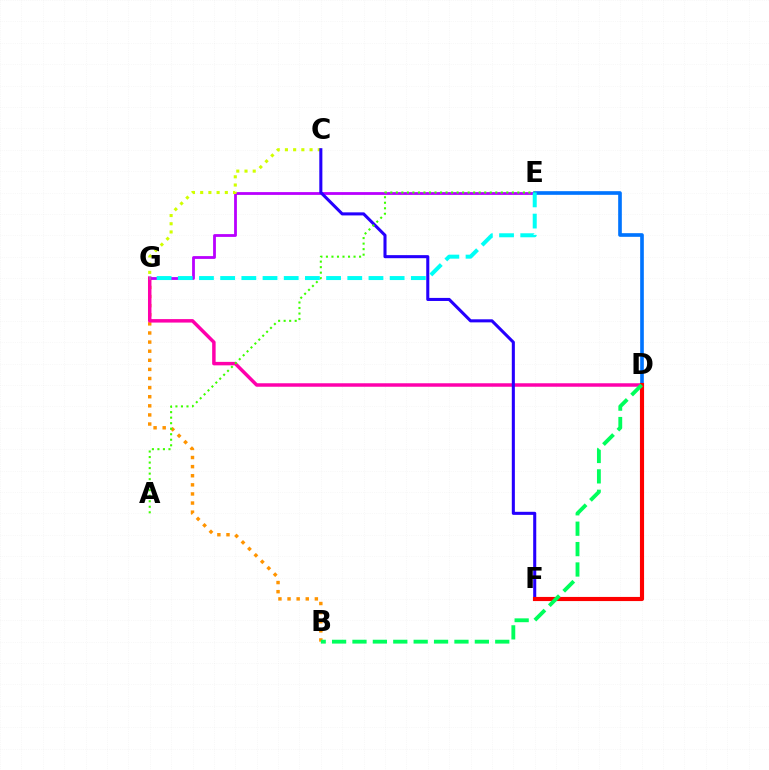{('B', 'G'): [{'color': '#ff9400', 'line_style': 'dotted', 'thickness': 2.47}], ('E', 'G'): [{'color': '#b900ff', 'line_style': 'solid', 'thickness': 2.02}, {'color': '#00fff6', 'line_style': 'dashed', 'thickness': 2.88}], ('D', 'E'): [{'color': '#0074ff', 'line_style': 'solid', 'thickness': 2.63}], ('D', 'G'): [{'color': '#ff00ac', 'line_style': 'solid', 'thickness': 2.5}], ('C', 'G'): [{'color': '#d1ff00', 'line_style': 'dotted', 'thickness': 2.23}], ('C', 'F'): [{'color': '#2500ff', 'line_style': 'solid', 'thickness': 2.21}], ('D', 'F'): [{'color': '#ff0000', 'line_style': 'solid', 'thickness': 2.97}], ('B', 'D'): [{'color': '#00ff5c', 'line_style': 'dashed', 'thickness': 2.77}], ('A', 'E'): [{'color': '#3dff00', 'line_style': 'dotted', 'thickness': 1.5}]}